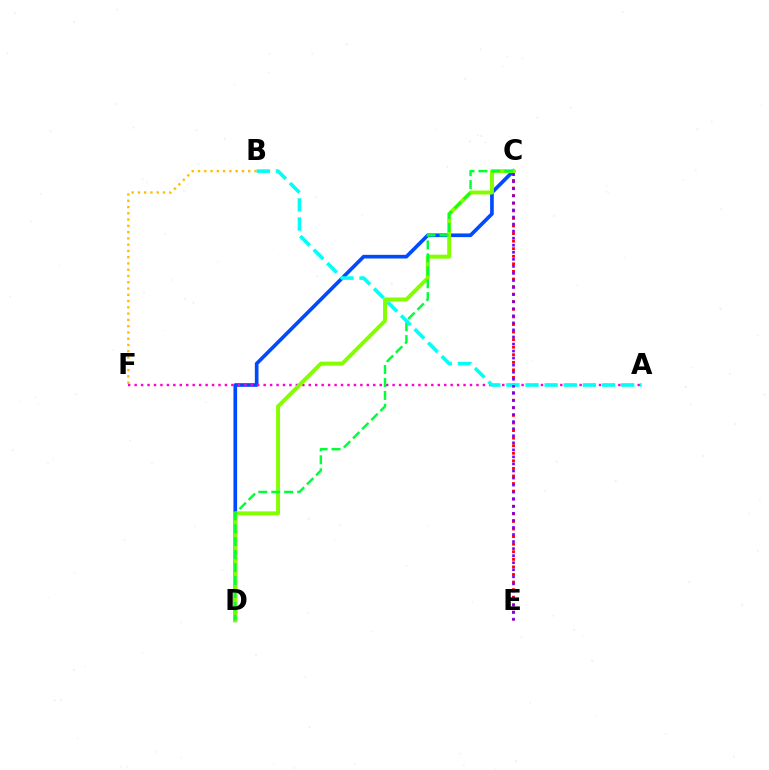{('B', 'F'): [{'color': '#ffbd00', 'line_style': 'dotted', 'thickness': 1.7}], ('C', 'E'): [{'color': '#ff0000', 'line_style': 'dotted', 'thickness': 2.06}, {'color': '#7200ff', 'line_style': 'dotted', 'thickness': 1.92}], ('C', 'D'): [{'color': '#004bff', 'line_style': 'solid', 'thickness': 2.64}, {'color': '#84ff00', 'line_style': 'solid', 'thickness': 2.84}, {'color': '#00ff39', 'line_style': 'dashed', 'thickness': 1.76}], ('A', 'F'): [{'color': '#ff00cf', 'line_style': 'dotted', 'thickness': 1.75}], ('A', 'B'): [{'color': '#00fff6', 'line_style': 'dashed', 'thickness': 2.6}]}